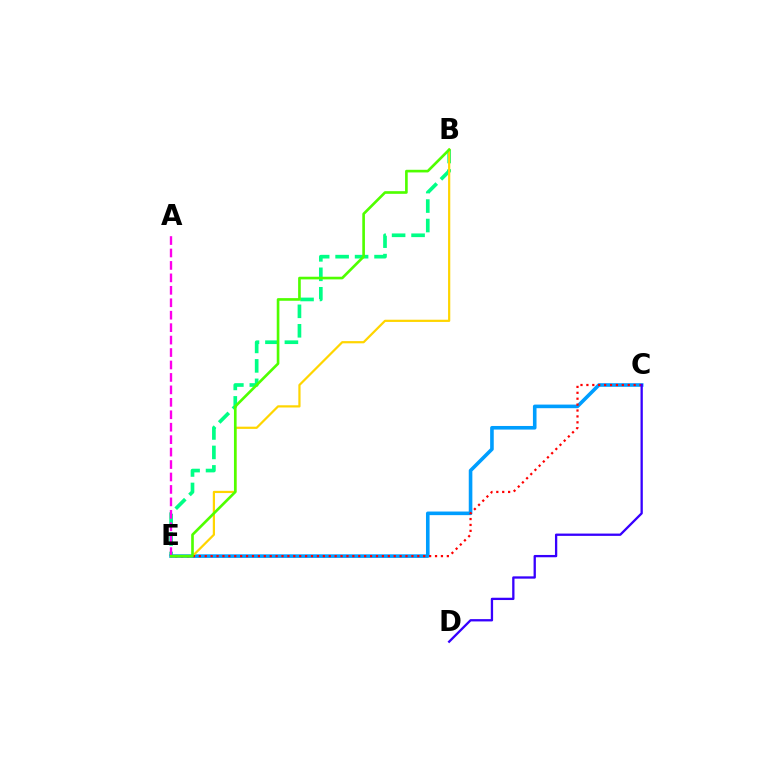{('B', 'E'): [{'color': '#00ff86', 'line_style': 'dashed', 'thickness': 2.64}, {'color': '#ffd500', 'line_style': 'solid', 'thickness': 1.59}, {'color': '#4fff00', 'line_style': 'solid', 'thickness': 1.91}], ('C', 'E'): [{'color': '#009eff', 'line_style': 'solid', 'thickness': 2.59}, {'color': '#ff0000', 'line_style': 'dotted', 'thickness': 1.6}], ('A', 'E'): [{'color': '#ff00ed', 'line_style': 'dashed', 'thickness': 1.69}], ('C', 'D'): [{'color': '#3700ff', 'line_style': 'solid', 'thickness': 1.66}]}